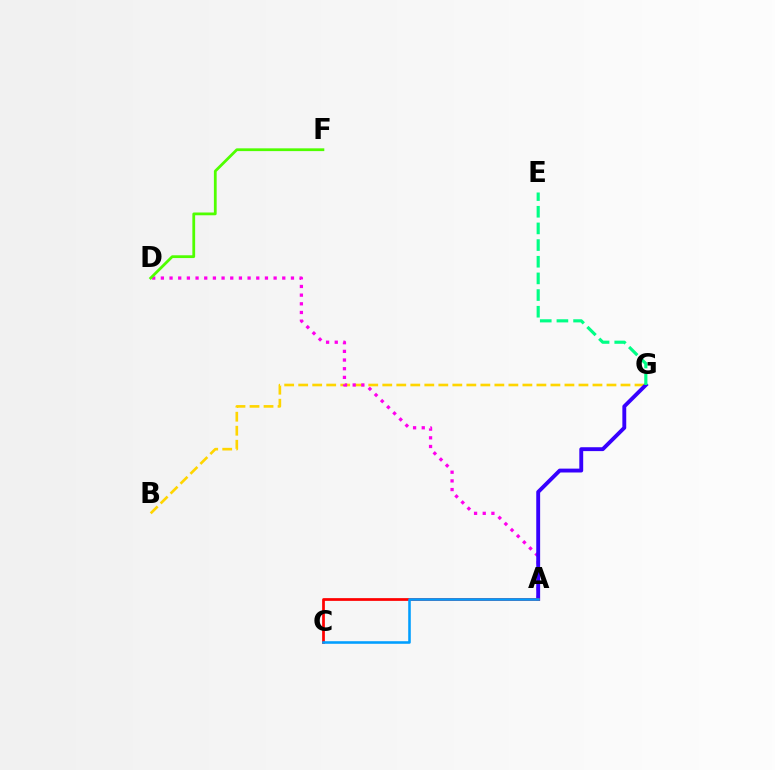{('B', 'G'): [{'color': '#ffd500', 'line_style': 'dashed', 'thickness': 1.9}], ('A', 'D'): [{'color': '#ff00ed', 'line_style': 'dotted', 'thickness': 2.36}], ('A', 'G'): [{'color': '#3700ff', 'line_style': 'solid', 'thickness': 2.79}], ('E', 'G'): [{'color': '#00ff86', 'line_style': 'dashed', 'thickness': 2.26}], ('D', 'F'): [{'color': '#4fff00', 'line_style': 'solid', 'thickness': 2.0}], ('A', 'C'): [{'color': '#ff0000', 'line_style': 'solid', 'thickness': 1.97}, {'color': '#009eff', 'line_style': 'solid', 'thickness': 1.85}]}